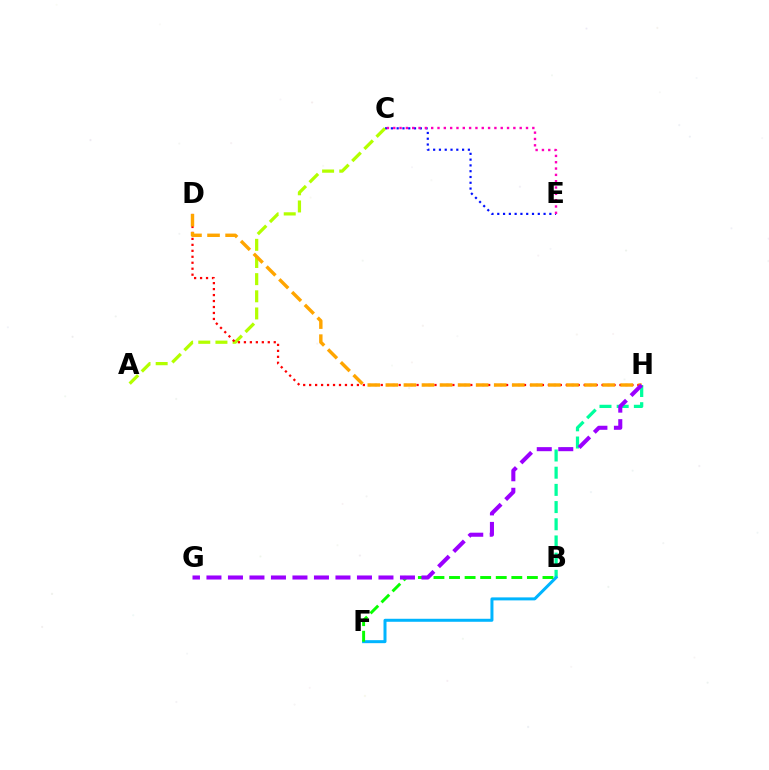{('C', 'E'): [{'color': '#0010ff', 'line_style': 'dotted', 'thickness': 1.57}, {'color': '#ff00bd', 'line_style': 'dotted', 'thickness': 1.72}], ('A', 'C'): [{'color': '#b3ff00', 'line_style': 'dashed', 'thickness': 2.33}], ('D', 'H'): [{'color': '#ff0000', 'line_style': 'dotted', 'thickness': 1.62}, {'color': '#ffa500', 'line_style': 'dashed', 'thickness': 2.45}], ('B', 'H'): [{'color': '#00ff9d', 'line_style': 'dashed', 'thickness': 2.34}], ('B', 'F'): [{'color': '#00b5ff', 'line_style': 'solid', 'thickness': 2.16}, {'color': '#08ff00', 'line_style': 'dashed', 'thickness': 2.12}], ('G', 'H'): [{'color': '#9b00ff', 'line_style': 'dashed', 'thickness': 2.92}]}